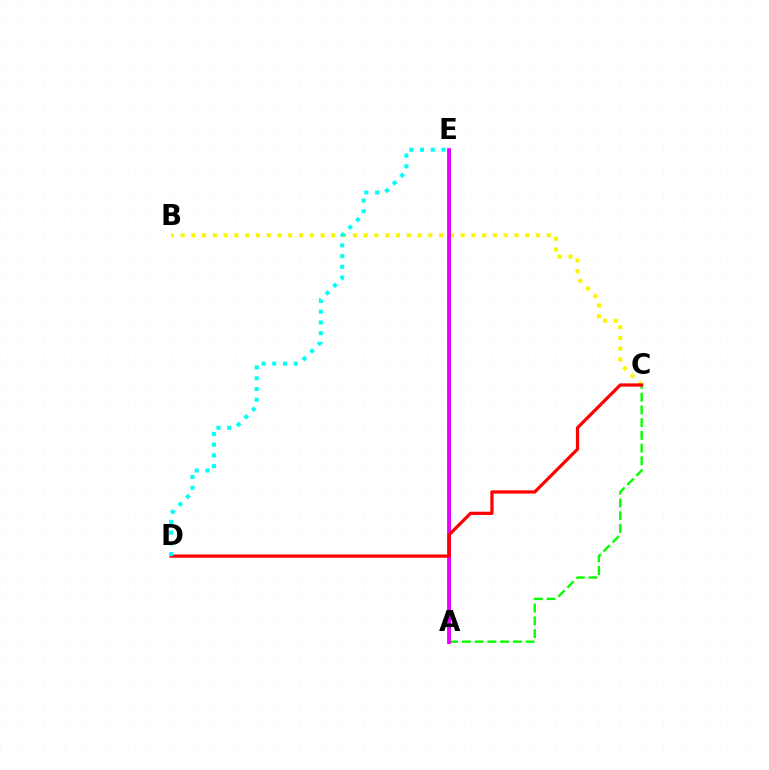{('B', 'C'): [{'color': '#fcf500', 'line_style': 'dotted', 'thickness': 2.93}], ('A', 'E'): [{'color': '#0010ff', 'line_style': 'solid', 'thickness': 1.83}, {'color': '#ee00ff', 'line_style': 'solid', 'thickness': 2.74}], ('A', 'C'): [{'color': '#08ff00', 'line_style': 'dashed', 'thickness': 1.73}], ('C', 'D'): [{'color': '#ff0000', 'line_style': 'solid', 'thickness': 2.32}], ('D', 'E'): [{'color': '#00fff6', 'line_style': 'dotted', 'thickness': 2.92}]}